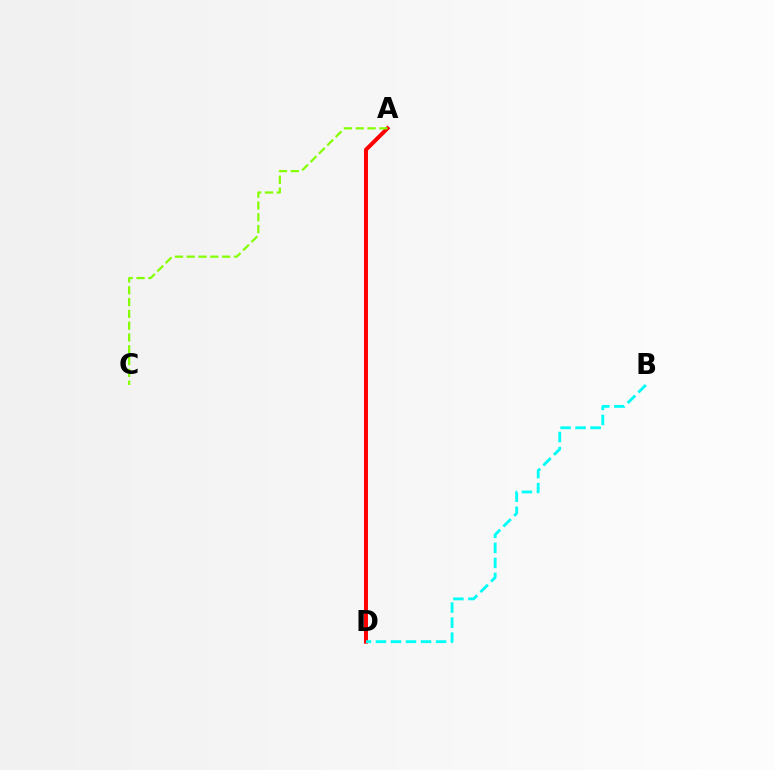{('A', 'D'): [{'color': '#7200ff', 'line_style': 'dotted', 'thickness': 1.88}, {'color': '#ff0000', 'line_style': 'solid', 'thickness': 2.88}], ('B', 'D'): [{'color': '#00fff6', 'line_style': 'dashed', 'thickness': 2.04}], ('A', 'C'): [{'color': '#84ff00', 'line_style': 'dashed', 'thickness': 1.6}]}